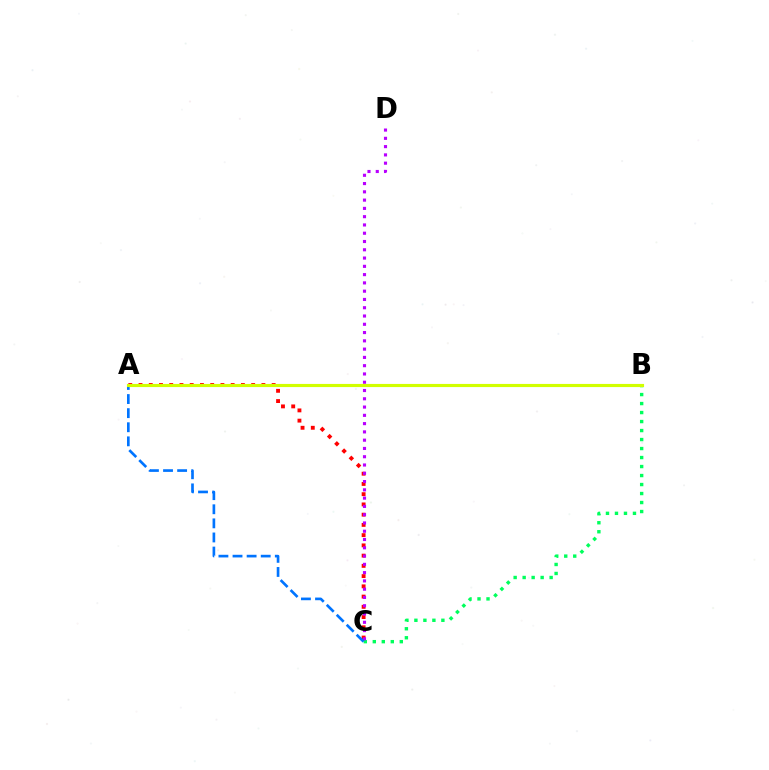{('A', 'C'): [{'color': '#ff0000', 'line_style': 'dotted', 'thickness': 2.78}, {'color': '#0074ff', 'line_style': 'dashed', 'thickness': 1.91}], ('B', 'C'): [{'color': '#00ff5c', 'line_style': 'dotted', 'thickness': 2.44}], ('C', 'D'): [{'color': '#b900ff', 'line_style': 'dotted', 'thickness': 2.25}], ('A', 'B'): [{'color': '#d1ff00', 'line_style': 'solid', 'thickness': 2.26}]}